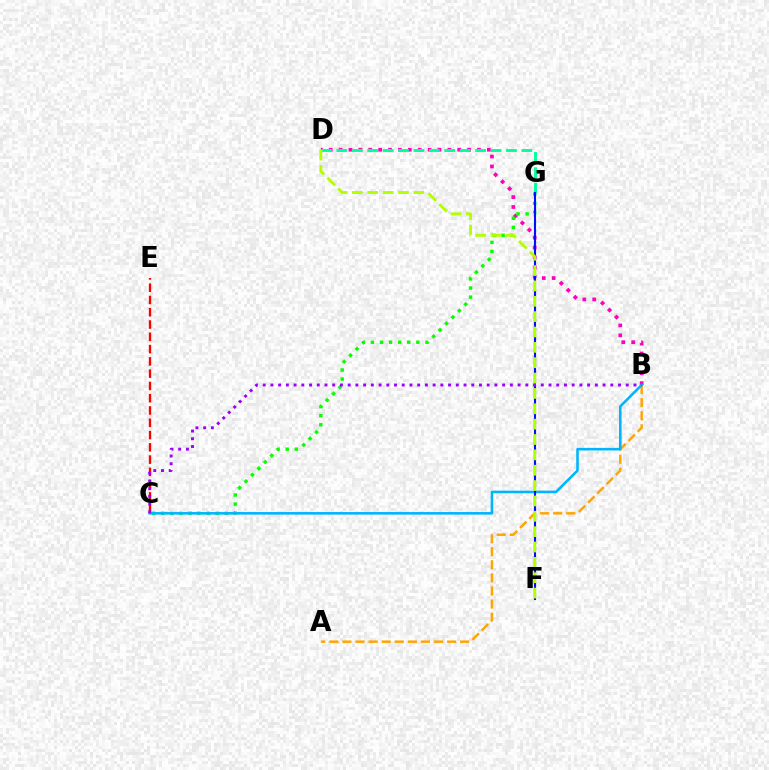{('A', 'B'): [{'color': '#ffa500', 'line_style': 'dashed', 'thickness': 1.78}], ('B', 'D'): [{'color': '#ff00bd', 'line_style': 'dotted', 'thickness': 2.69}], ('D', 'G'): [{'color': '#00ff9d', 'line_style': 'dashed', 'thickness': 2.09}], ('C', 'G'): [{'color': '#08ff00', 'line_style': 'dotted', 'thickness': 2.47}], ('C', 'E'): [{'color': '#ff0000', 'line_style': 'dashed', 'thickness': 1.67}], ('B', 'C'): [{'color': '#00b5ff', 'line_style': 'solid', 'thickness': 1.86}, {'color': '#9b00ff', 'line_style': 'dotted', 'thickness': 2.1}], ('F', 'G'): [{'color': '#0010ff', 'line_style': 'solid', 'thickness': 1.52}], ('D', 'F'): [{'color': '#b3ff00', 'line_style': 'dashed', 'thickness': 2.09}]}